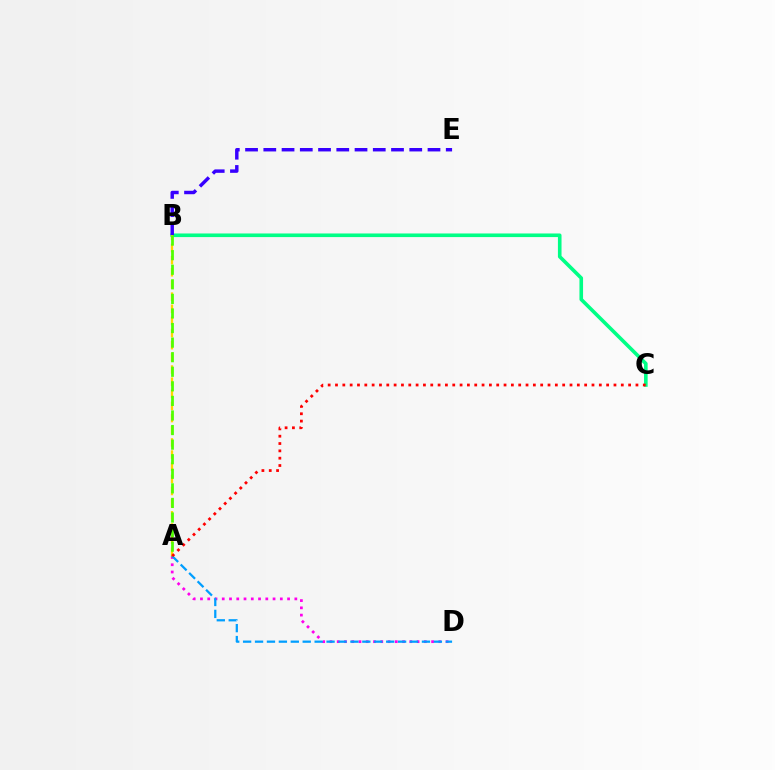{('B', 'C'): [{'color': '#00ff86', 'line_style': 'solid', 'thickness': 2.6}], ('B', 'E'): [{'color': '#3700ff', 'line_style': 'dashed', 'thickness': 2.48}], ('A', 'D'): [{'color': '#ff00ed', 'line_style': 'dotted', 'thickness': 1.97}, {'color': '#009eff', 'line_style': 'dashed', 'thickness': 1.62}], ('A', 'B'): [{'color': '#ffd500', 'line_style': 'dashed', 'thickness': 1.65}, {'color': '#4fff00', 'line_style': 'dashed', 'thickness': 1.98}], ('A', 'C'): [{'color': '#ff0000', 'line_style': 'dotted', 'thickness': 1.99}]}